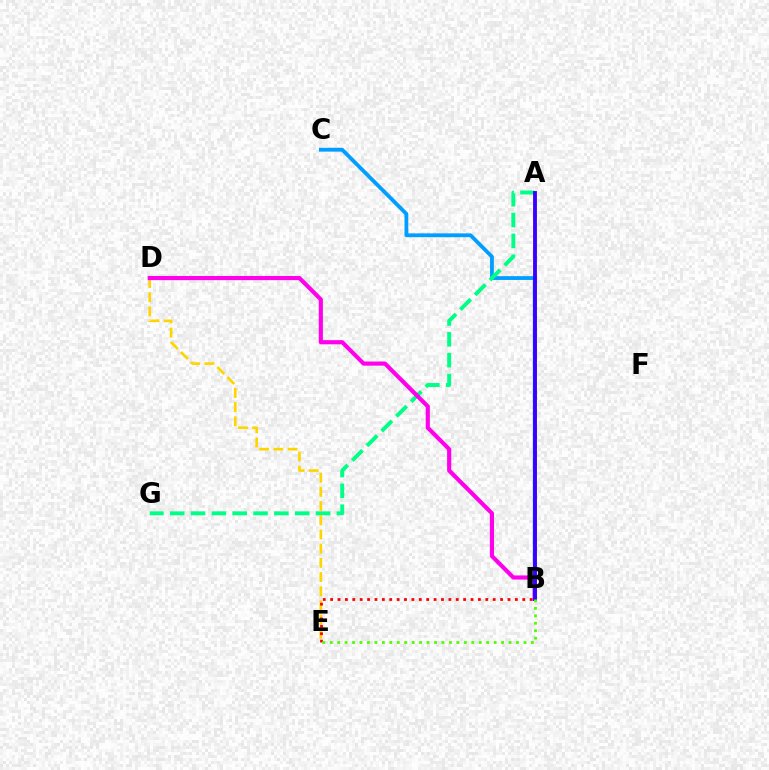{('B', 'C'): [{'color': '#009eff', 'line_style': 'solid', 'thickness': 2.74}], ('A', 'G'): [{'color': '#00ff86', 'line_style': 'dashed', 'thickness': 2.83}], ('D', 'E'): [{'color': '#ffd500', 'line_style': 'dashed', 'thickness': 1.93}], ('B', 'D'): [{'color': '#ff00ed', 'line_style': 'solid', 'thickness': 2.98}], ('B', 'E'): [{'color': '#ff0000', 'line_style': 'dotted', 'thickness': 2.01}, {'color': '#4fff00', 'line_style': 'dotted', 'thickness': 2.02}], ('A', 'B'): [{'color': '#3700ff', 'line_style': 'solid', 'thickness': 2.77}]}